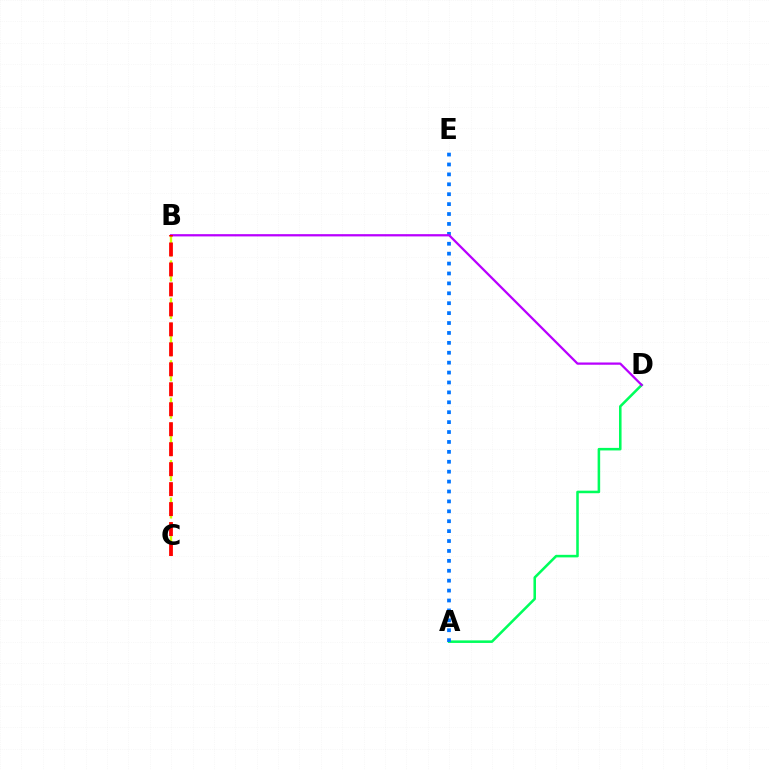{('A', 'D'): [{'color': '#00ff5c', 'line_style': 'solid', 'thickness': 1.84}], ('A', 'E'): [{'color': '#0074ff', 'line_style': 'dotted', 'thickness': 2.69}], ('B', 'C'): [{'color': '#d1ff00', 'line_style': 'dashed', 'thickness': 1.69}, {'color': '#ff0000', 'line_style': 'dashed', 'thickness': 2.71}], ('B', 'D'): [{'color': '#b900ff', 'line_style': 'solid', 'thickness': 1.63}]}